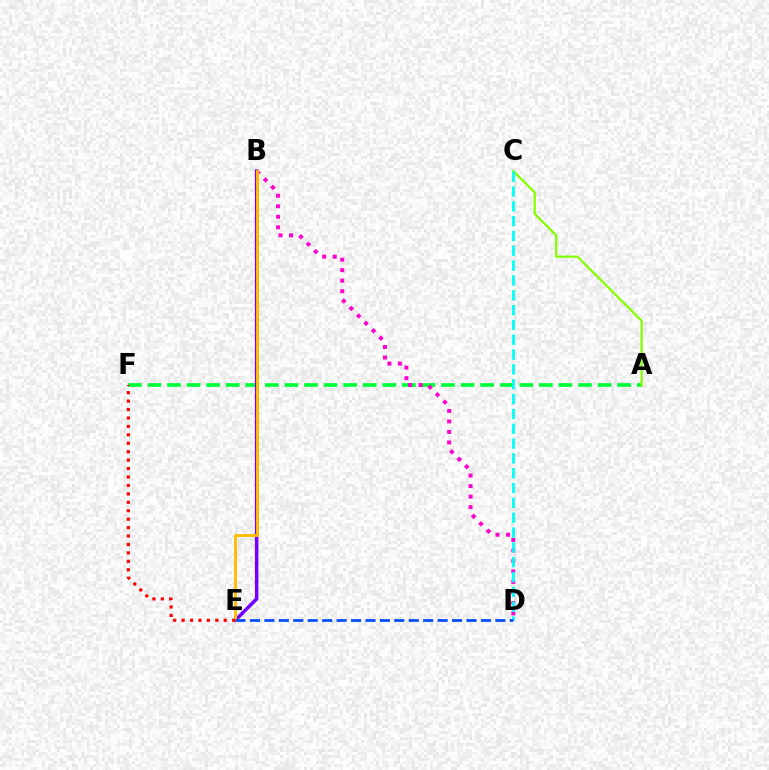{('A', 'F'): [{'color': '#00ff39', 'line_style': 'dashed', 'thickness': 2.66}], ('A', 'C'): [{'color': '#84ff00', 'line_style': 'solid', 'thickness': 1.6}], ('B', 'D'): [{'color': '#ff00cf', 'line_style': 'dotted', 'thickness': 2.85}], ('B', 'E'): [{'color': '#7200ff', 'line_style': 'solid', 'thickness': 2.52}, {'color': '#ffbd00', 'line_style': 'solid', 'thickness': 2.08}], ('C', 'D'): [{'color': '#00fff6', 'line_style': 'dashed', 'thickness': 2.01}], ('D', 'E'): [{'color': '#004bff', 'line_style': 'dashed', 'thickness': 1.96}], ('E', 'F'): [{'color': '#ff0000', 'line_style': 'dotted', 'thickness': 2.29}]}